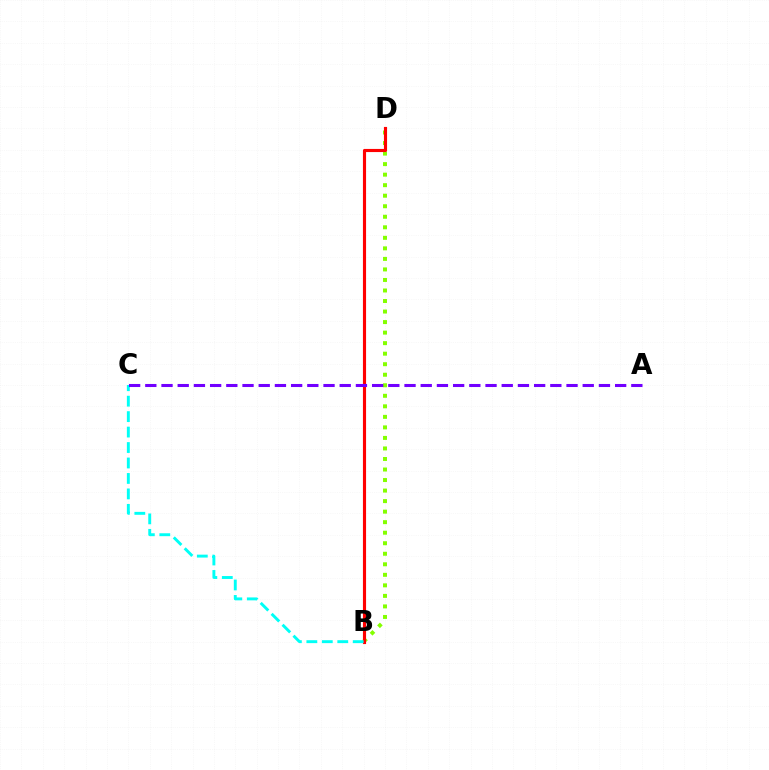{('B', 'D'): [{'color': '#84ff00', 'line_style': 'dotted', 'thickness': 2.86}, {'color': '#ff0000', 'line_style': 'solid', 'thickness': 2.26}], ('B', 'C'): [{'color': '#00fff6', 'line_style': 'dashed', 'thickness': 2.1}], ('A', 'C'): [{'color': '#7200ff', 'line_style': 'dashed', 'thickness': 2.2}]}